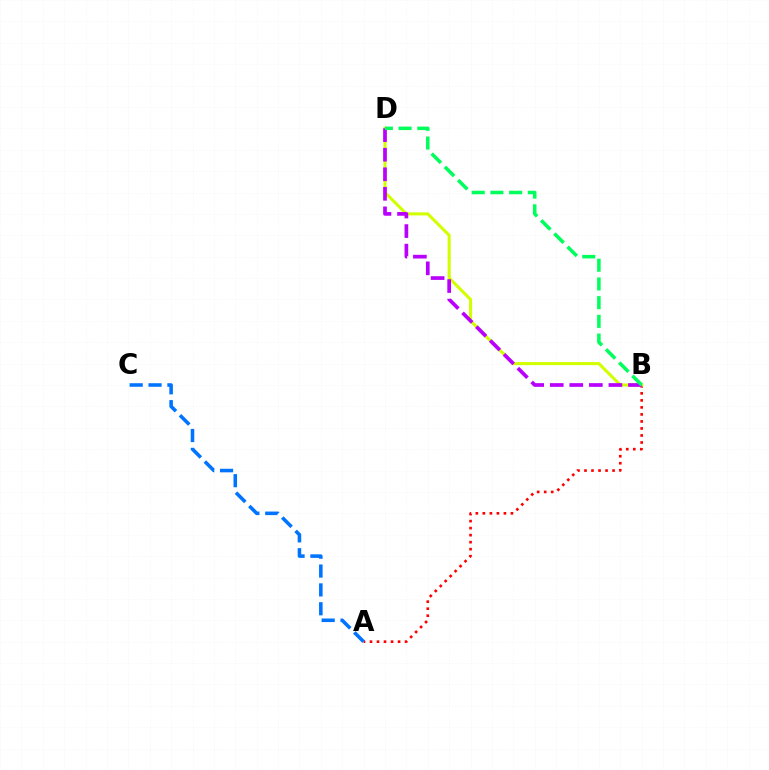{('A', 'B'): [{'color': '#ff0000', 'line_style': 'dotted', 'thickness': 1.91}], ('A', 'C'): [{'color': '#0074ff', 'line_style': 'dashed', 'thickness': 2.56}], ('B', 'D'): [{'color': '#d1ff00', 'line_style': 'solid', 'thickness': 2.21}, {'color': '#b900ff', 'line_style': 'dashed', 'thickness': 2.66}, {'color': '#00ff5c', 'line_style': 'dashed', 'thickness': 2.54}]}